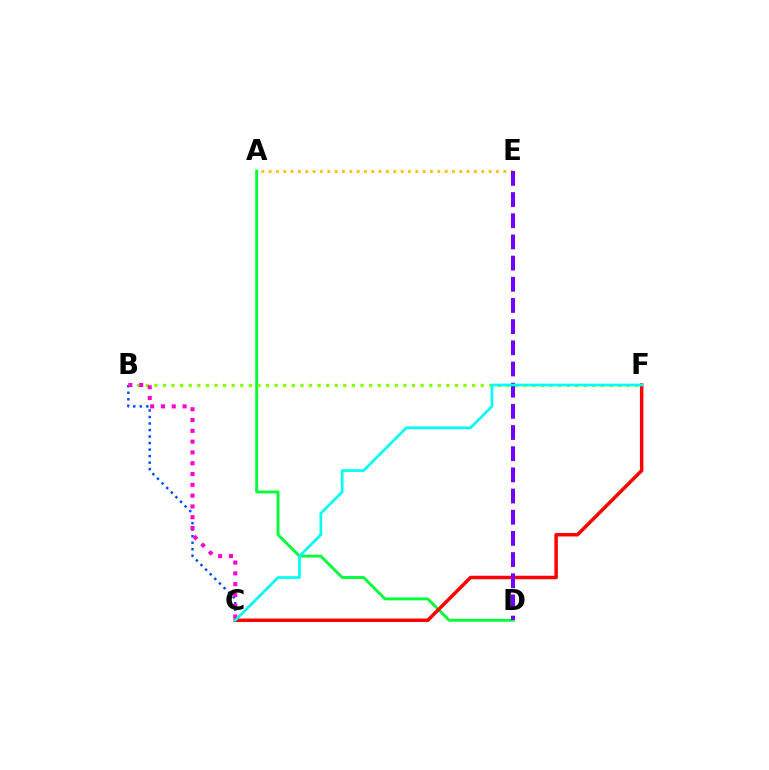{('A', 'D'): [{'color': '#00ff39', 'line_style': 'solid', 'thickness': 2.07}], ('C', 'F'): [{'color': '#ff0000', 'line_style': 'solid', 'thickness': 2.51}, {'color': '#00fff6', 'line_style': 'solid', 'thickness': 1.94}], ('B', 'F'): [{'color': '#84ff00', 'line_style': 'dotted', 'thickness': 2.33}], ('B', 'C'): [{'color': '#004bff', 'line_style': 'dotted', 'thickness': 1.77}, {'color': '#ff00cf', 'line_style': 'dotted', 'thickness': 2.93}], ('A', 'E'): [{'color': '#ffbd00', 'line_style': 'dotted', 'thickness': 1.99}], ('D', 'E'): [{'color': '#7200ff', 'line_style': 'dashed', 'thickness': 2.88}]}